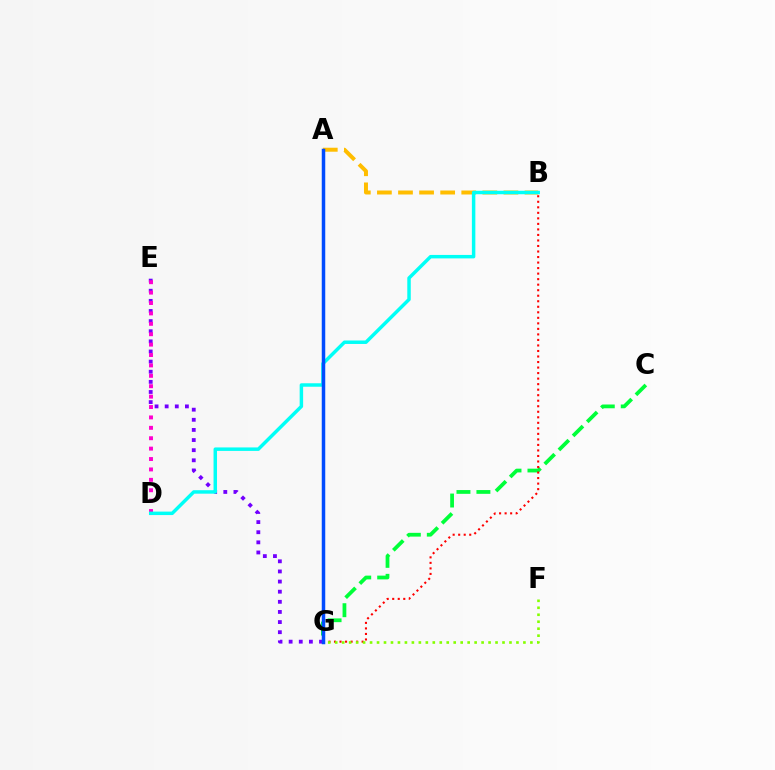{('C', 'G'): [{'color': '#00ff39', 'line_style': 'dashed', 'thickness': 2.71}], ('E', 'G'): [{'color': '#7200ff', 'line_style': 'dotted', 'thickness': 2.75}], ('B', 'G'): [{'color': '#ff0000', 'line_style': 'dotted', 'thickness': 1.5}], ('D', 'E'): [{'color': '#ff00cf', 'line_style': 'dotted', 'thickness': 2.83}], ('F', 'G'): [{'color': '#84ff00', 'line_style': 'dotted', 'thickness': 1.89}], ('A', 'B'): [{'color': '#ffbd00', 'line_style': 'dashed', 'thickness': 2.86}], ('B', 'D'): [{'color': '#00fff6', 'line_style': 'solid', 'thickness': 2.5}], ('A', 'G'): [{'color': '#004bff', 'line_style': 'solid', 'thickness': 2.52}]}